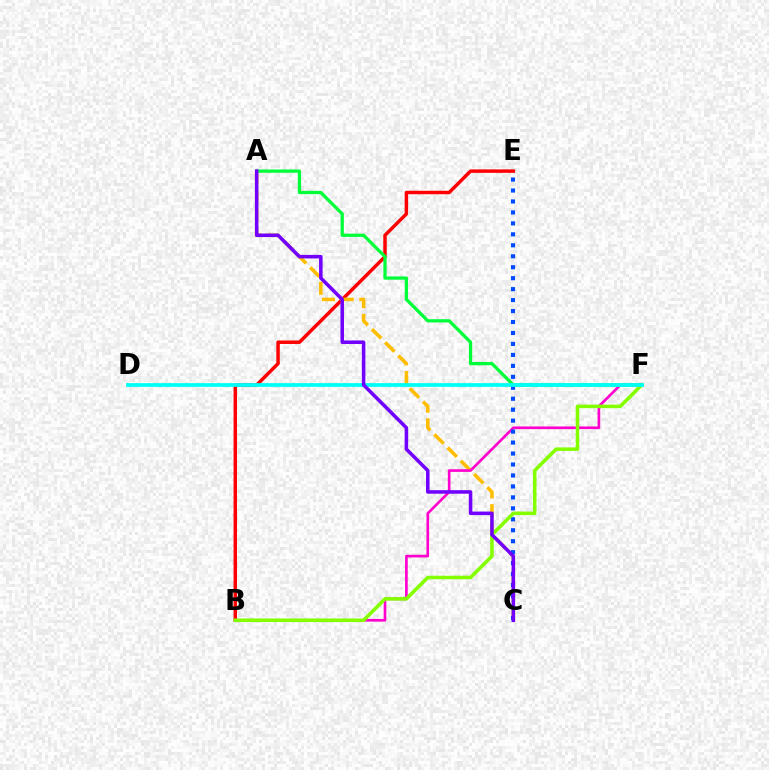{('B', 'E'): [{'color': '#ff0000', 'line_style': 'solid', 'thickness': 2.5}], ('A', 'C'): [{'color': '#ffbd00', 'line_style': 'dashed', 'thickness': 2.54}, {'color': '#7200ff', 'line_style': 'solid', 'thickness': 2.54}], ('B', 'F'): [{'color': '#ff00cf', 'line_style': 'solid', 'thickness': 1.91}, {'color': '#84ff00', 'line_style': 'solid', 'thickness': 2.55}], ('C', 'E'): [{'color': '#004bff', 'line_style': 'dotted', 'thickness': 2.98}], ('A', 'F'): [{'color': '#00ff39', 'line_style': 'solid', 'thickness': 2.35}], ('D', 'F'): [{'color': '#00fff6', 'line_style': 'solid', 'thickness': 2.7}]}